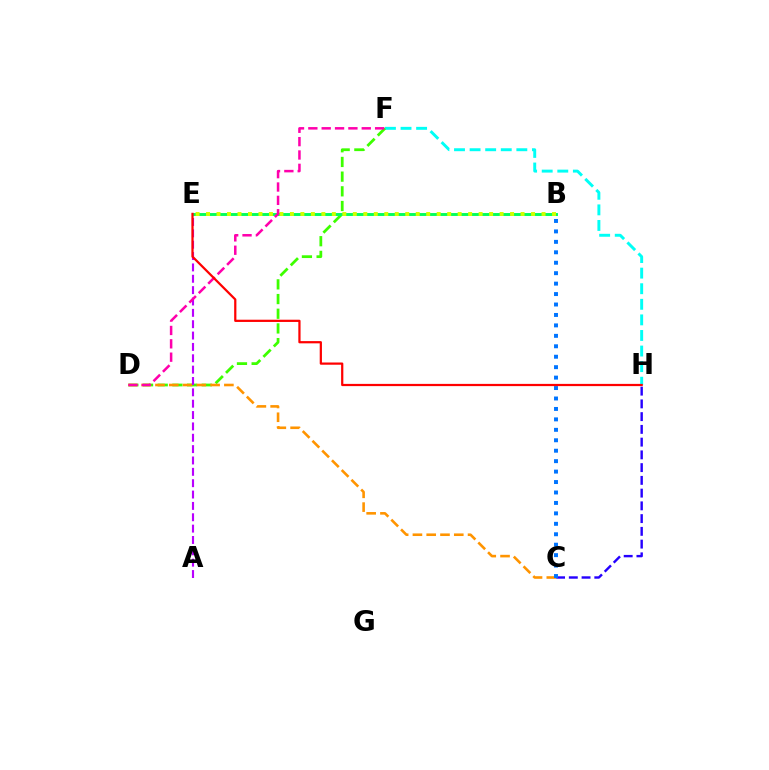{('F', 'H'): [{'color': '#00fff6', 'line_style': 'dashed', 'thickness': 2.12}], ('C', 'H'): [{'color': '#2500ff', 'line_style': 'dashed', 'thickness': 1.73}], ('D', 'F'): [{'color': '#3dff00', 'line_style': 'dashed', 'thickness': 1.99}, {'color': '#ff00ac', 'line_style': 'dashed', 'thickness': 1.81}], ('C', 'D'): [{'color': '#ff9400', 'line_style': 'dashed', 'thickness': 1.87}], ('A', 'E'): [{'color': '#b900ff', 'line_style': 'dashed', 'thickness': 1.54}], ('B', 'C'): [{'color': '#0074ff', 'line_style': 'dotted', 'thickness': 2.84}], ('B', 'E'): [{'color': '#00ff5c', 'line_style': 'solid', 'thickness': 2.1}, {'color': '#d1ff00', 'line_style': 'dotted', 'thickness': 2.85}], ('E', 'H'): [{'color': '#ff0000', 'line_style': 'solid', 'thickness': 1.61}]}